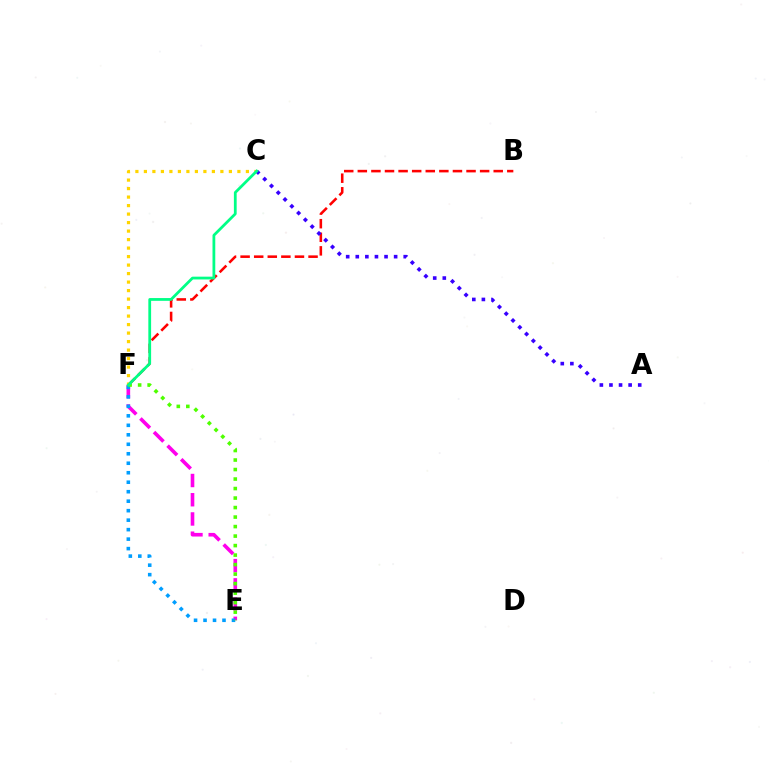{('E', 'F'): [{'color': '#ff00ed', 'line_style': 'dashed', 'thickness': 2.61}, {'color': '#009eff', 'line_style': 'dotted', 'thickness': 2.58}, {'color': '#4fff00', 'line_style': 'dotted', 'thickness': 2.58}], ('B', 'F'): [{'color': '#ff0000', 'line_style': 'dashed', 'thickness': 1.85}], ('C', 'F'): [{'color': '#ffd500', 'line_style': 'dotted', 'thickness': 2.31}, {'color': '#00ff86', 'line_style': 'solid', 'thickness': 2.0}], ('A', 'C'): [{'color': '#3700ff', 'line_style': 'dotted', 'thickness': 2.61}]}